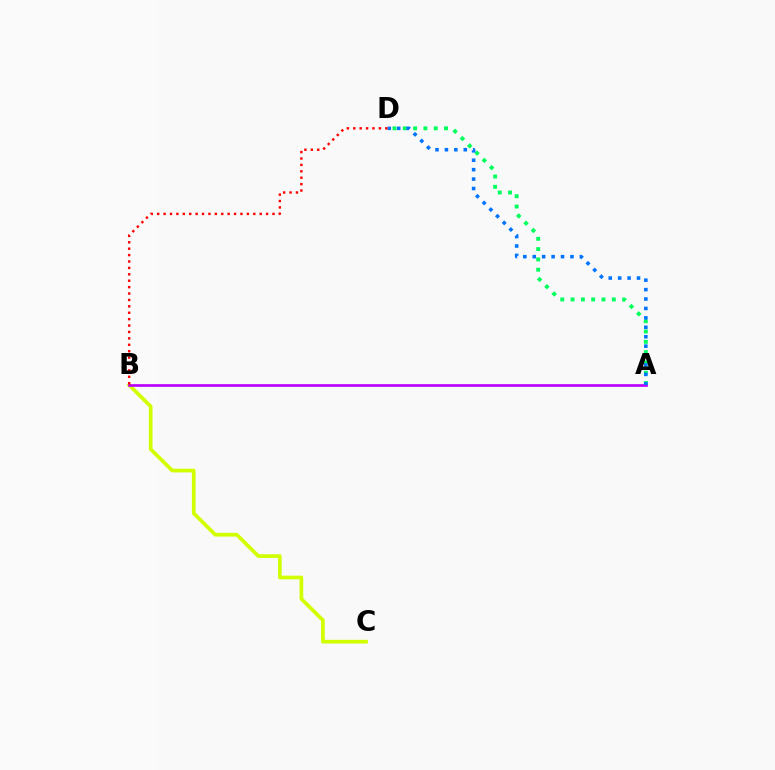{('A', 'D'): [{'color': '#00ff5c', 'line_style': 'dotted', 'thickness': 2.8}, {'color': '#0074ff', 'line_style': 'dotted', 'thickness': 2.56}], ('B', 'C'): [{'color': '#d1ff00', 'line_style': 'solid', 'thickness': 2.67}], ('A', 'B'): [{'color': '#b900ff', 'line_style': 'solid', 'thickness': 1.92}], ('B', 'D'): [{'color': '#ff0000', 'line_style': 'dotted', 'thickness': 1.74}]}